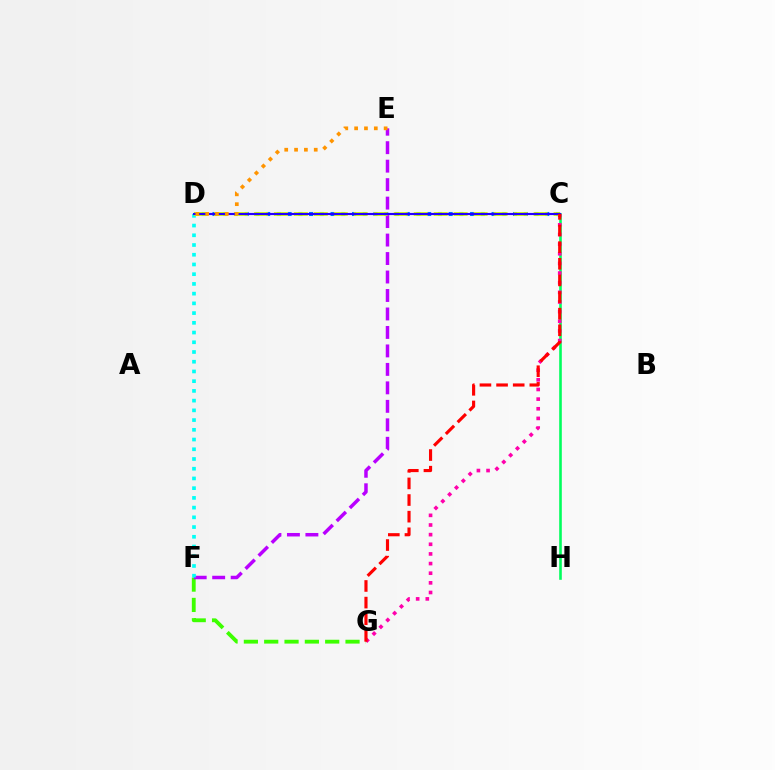{('C', 'D'): [{'color': '#0074ff', 'line_style': 'dotted', 'thickness': 2.92}, {'color': '#d1ff00', 'line_style': 'dashed', 'thickness': 2.71}, {'color': '#2500ff', 'line_style': 'solid', 'thickness': 1.55}], ('F', 'G'): [{'color': '#3dff00', 'line_style': 'dashed', 'thickness': 2.76}], ('C', 'H'): [{'color': '#00ff5c', 'line_style': 'solid', 'thickness': 1.87}], ('E', 'F'): [{'color': '#b900ff', 'line_style': 'dashed', 'thickness': 2.51}], ('D', 'F'): [{'color': '#00fff6', 'line_style': 'dotted', 'thickness': 2.64}], ('C', 'G'): [{'color': '#ff00ac', 'line_style': 'dotted', 'thickness': 2.62}, {'color': '#ff0000', 'line_style': 'dashed', 'thickness': 2.26}], ('D', 'E'): [{'color': '#ff9400', 'line_style': 'dotted', 'thickness': 2.67}]}